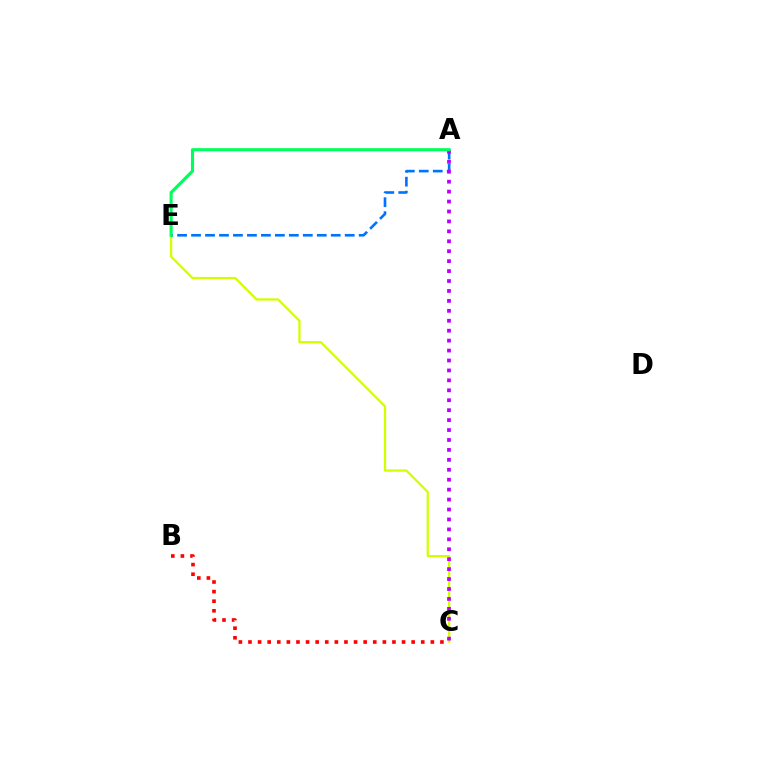{('C', 'E'): [{'color': '#d1ff00', 'line_style': 'solid', 'thickness': 1.63}], ('A', 'E'): [{'color': '#0074ff', 'line_style': 'dashed', 'thickness': 1.9}, {'color': '#00ff5c', 'line_style': 'solid', 'thickness': 2.24}], ('B', 'C'): [{'color': '#ff0000', 'line_style': 'dotted', 'thickness': 2.61}], ('A', 'C'): [{'color': '#b900ff', 'line_style': 'dotted', 'thickness': 2.7}]}